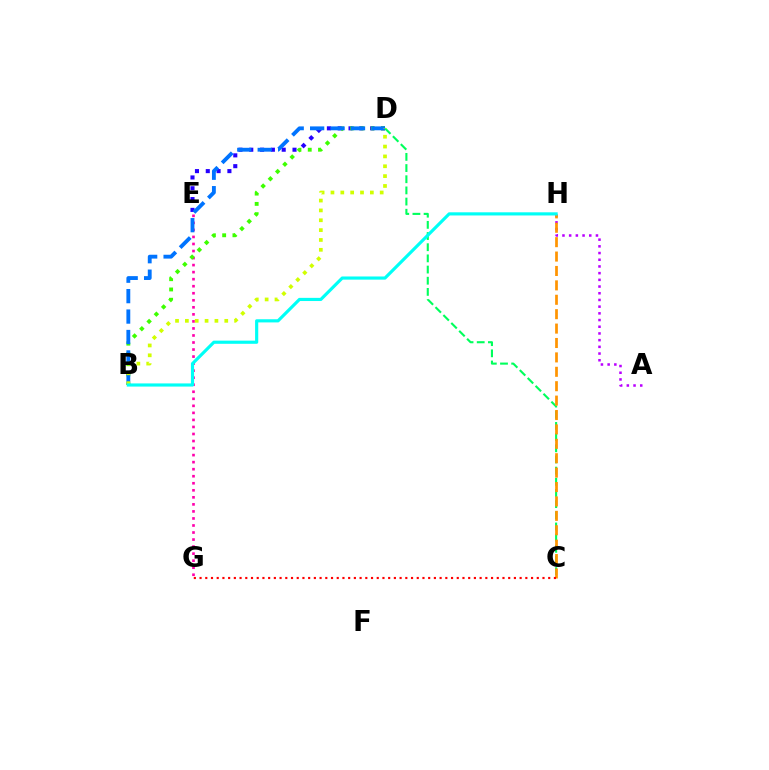{('C', 'D'): [{'color': '#00ff5c', 'line_style': 'dashed', 'thickness': 1.52}], ('D', 'E'): [{'color': '#2500ff', 'line_style': 'dotted', 'thickness': 2.94}], ('E', 'G'): [{'color': '#ff00ac', 'line_style': 'dotted', 'thickness': 1.91}], ('B', 'D'): [{'color': '#3dff00', 'line_style': 'dotted', 'thickness': 2.79}, {'color': '#0074ff', 'line_style': 'dashed', 'thickness': 2.78}, {'color': '#d1ff00', 'line_style': 'dotted', 'thickness': 2.68}], ('A', 'H'): [{'color': '#b900ff', 'line_style': 'dotted', 'thickness': 1.82}], ('C', 'H'): [{'color': '#ff9400', 'line_style': 'dashed', 'thickness': 1.96}], ('C', 'G'): [{'color': '#ff0000', 'line_style': 'dotted', 'thickness': 1.55}], ('B', 'H'): [{'color': '#00fff6', 'line_style': 'solid', 'thickness': 2.27}]}